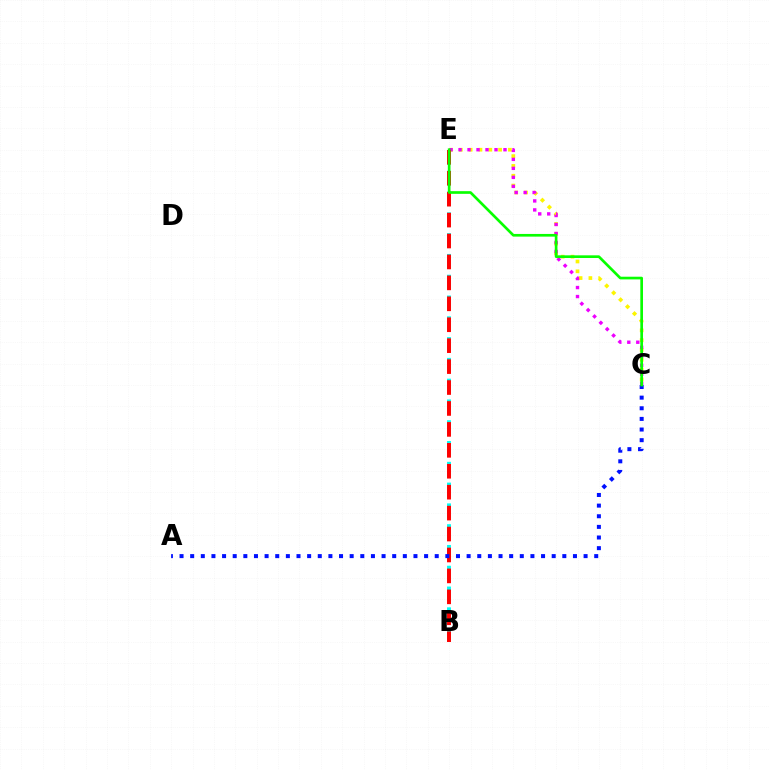{('C', 'E'): [{'color': '#fcf500', 'line_style': 'dotted', 'thickness': 2.67}, {'color': '#ee00ff', 'line_style': 'dotted', 'thickness': 2.44}, {'color': '#08ff00', 'line_style': 'solid', 'thickness': 1.93}], ('B', 'E'): [{'color': '#00fff6', 'line_style': 'dashed', 'thickness': 2.82}, {'color': '#ff0000', 'line_style': 'dashed', 'thickness': 2.84}], ('A', 'C'): [{'color': '#0010ff', 'line_style': 'dotted', 'thickness': 2.89}]}